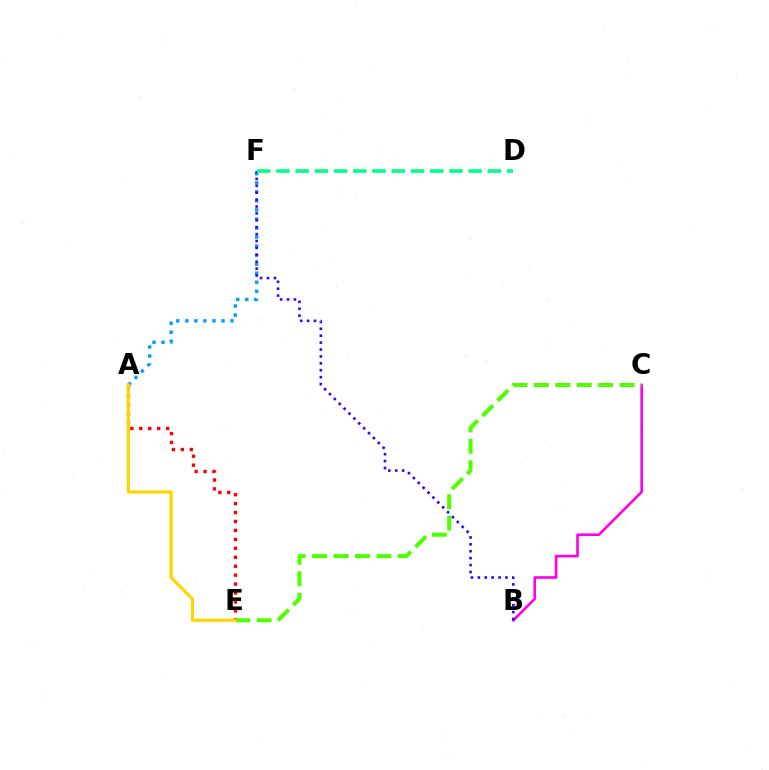{('B', 'C'): [{'color': '#ff00ed', 'line_style': 'solid', 'thickness': 1.89}], ('C', 'E'): [{'color': '#4fff00', 'line_style': 'dashed', 'thickness': 2.91}], ('A', 'E'): [{'color': '#ff0000', 'line_style': 'dotted', 'thickness': 2.43}, {'color': '#ffd500', 'line_style': 'solid', 'thickness': 2.28}], ('A', 'F'): [{'color': '#009eff', 'line_style': 'dotted', 'thickness': 2.46}], ('B', 'F'): [{'color': '#3700ff', 'line_style': 'dotted', 'thickness': 1.88}], ('D', 'F'): [{'color': '#00ff86', 'line_style': 'dashed', 'thickness': 2.61}]}